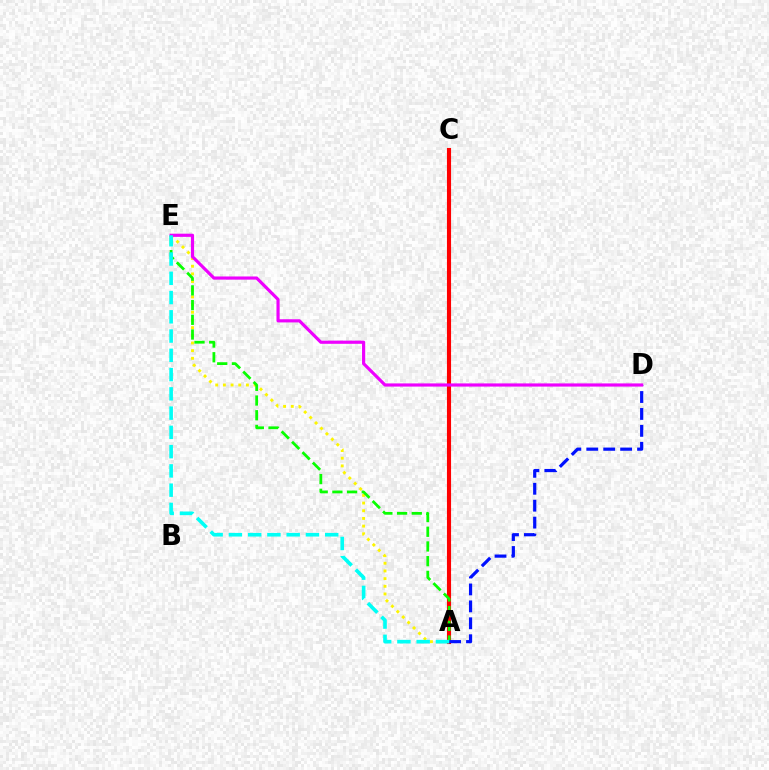{('A', 'E'): [{'color': '#fcf500', 'line_style': 'dotted', 'thickness': 2.08}, {'color': '#08ff00', 'line_style': 'dashed', 'thickness': 2.0}, {'color': '#00fff6', 'line_style': 'dashed', 'thickness': 2.62}], ('A', 'C'): [{'color': '#ff0000', 'line_style': 'solid', 'thickness': 2.96}], ('A', 'D'): [{'color': '#0010ff', 'line_style': 'dashed', 'thickness': 2.3}], ('D', 'E'): [{'color': '#ee00ff', 'line_style': 'solid', 'thickness': 2.28}]}